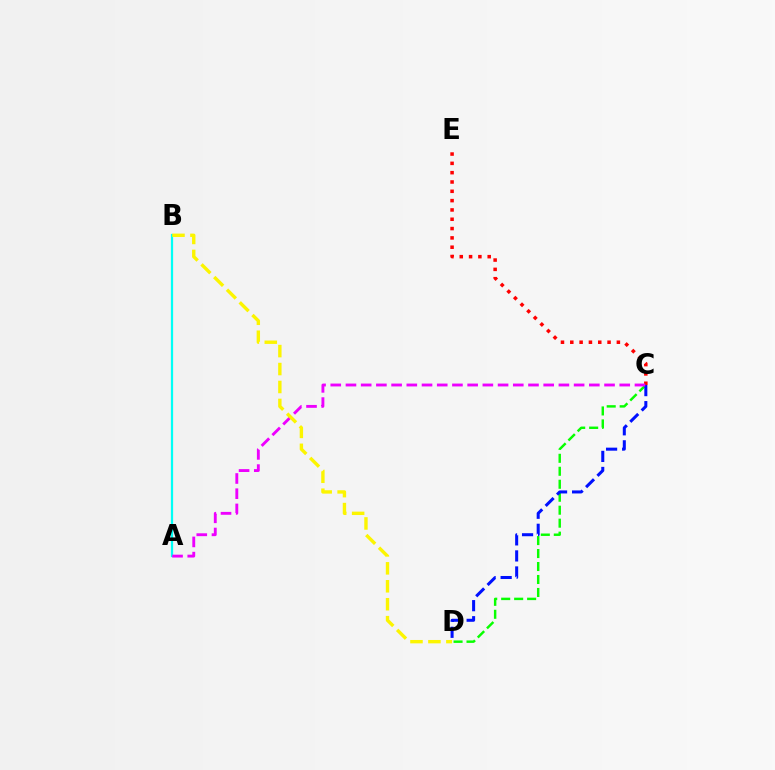{('C', 'E'): [{'color': '#ff0000', 'line_style': 'dotted', 'thickness': 2.53}], ('C', 'D'): [{'color': '#08ff00', 'line_style': 'dashed', 'thickness': 1.76}, {'color': '#0010ff', 'line_style': 'dashed', 'thickness': 2.18}], ('A', 'B'): [{'color': '#00fff6', 'line_style': 'solid', 'thickness': 1.61}], ('A', 'C'): [{'color': '#ee00ff', 'line_style': 'dashed', 'thickness': 2.07}], ('B', 'D'): [{'color': '#fcf500', 'line_style': 'dashed', 'thickness': 2.44}]}